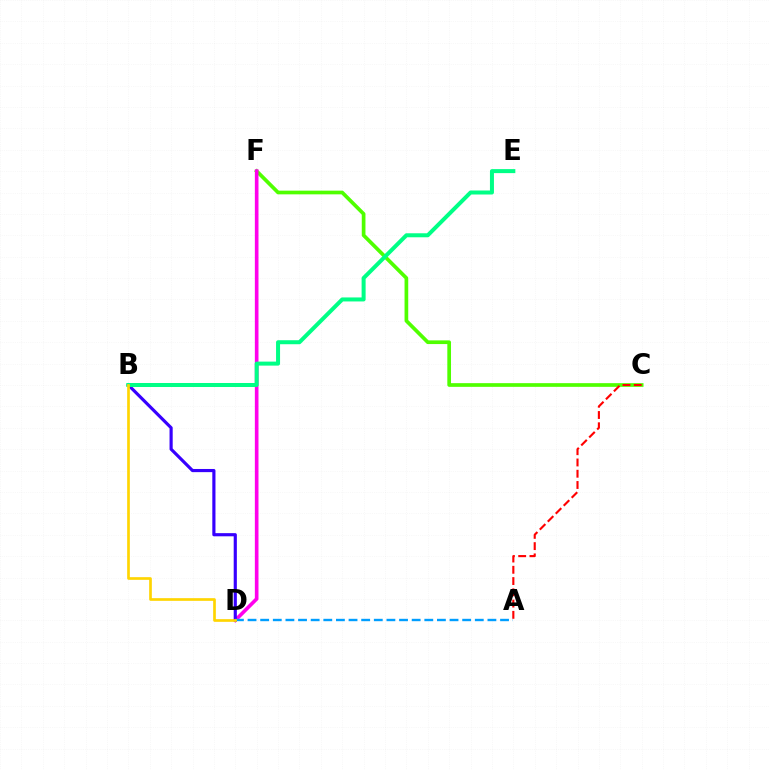{('C', 'F'): [{'color': '#4fff00', 'line_style': 'solid', 'thickness': 2.66}], ('D', 'F'): [{'color': '#ff00ed', 'line_style': 'solid', 'thickness': 2.62}], ('A', 'C'): [{'color': '#ff0000', 'line_style': 'dashed', 'thickness': 1.53}], ('B', 'D'): [{'color': '#3700ff', 'line_style': 'solid', 'thickness': 2.28}, {'color': '#ffd500', 'line_style': 'solid', 'thickness': 1.92}], ('A', 'D'): [{'color': '#009eff', 'line_style': 'dashed', 'thickness': 1.72}], ('B', 'E'): [{'color': '#00ff86', 'line_style': 'solid', 'thickness': 2.89}]}